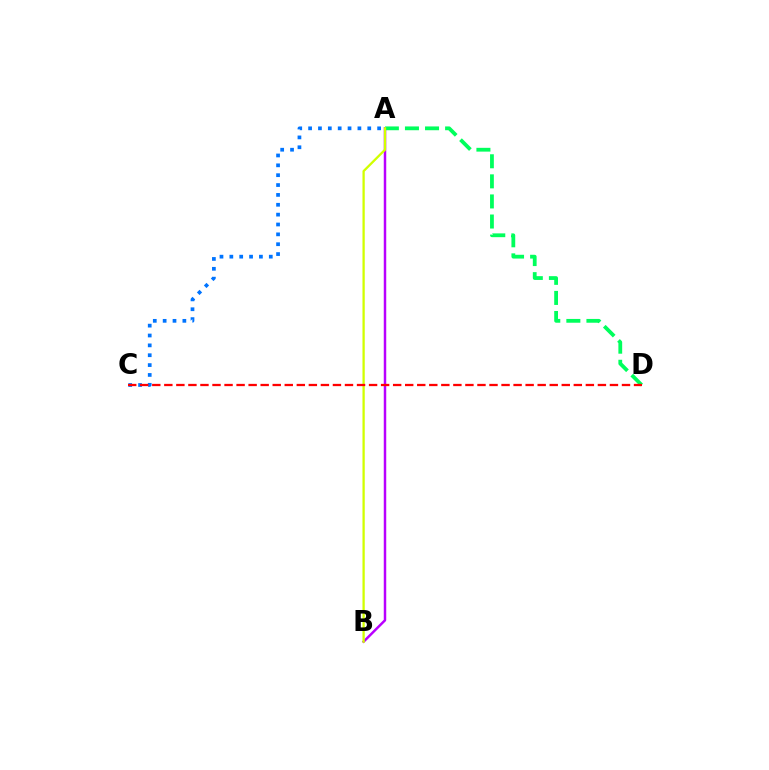{('A', 'C'): [{'color': '#0074ff', 'line_style': 'dotted', 'thickness': 2.68}], ('A', 'B'): [{'color': '#b900ff', 'line_style': 'solid', 'thickness': 1.78}, {'color': '#d1ff00', 'line_style': 'solid', 'thickness': 1.64}], ('A', 'D'): [{'color': '#00ff5c', 'line_style': 'dashed', 'thickness': 2.73}], ('C', 'D'): [{'color': '#ff0000', 'line_style': 'dashed', 'thickness': 1.64}]}